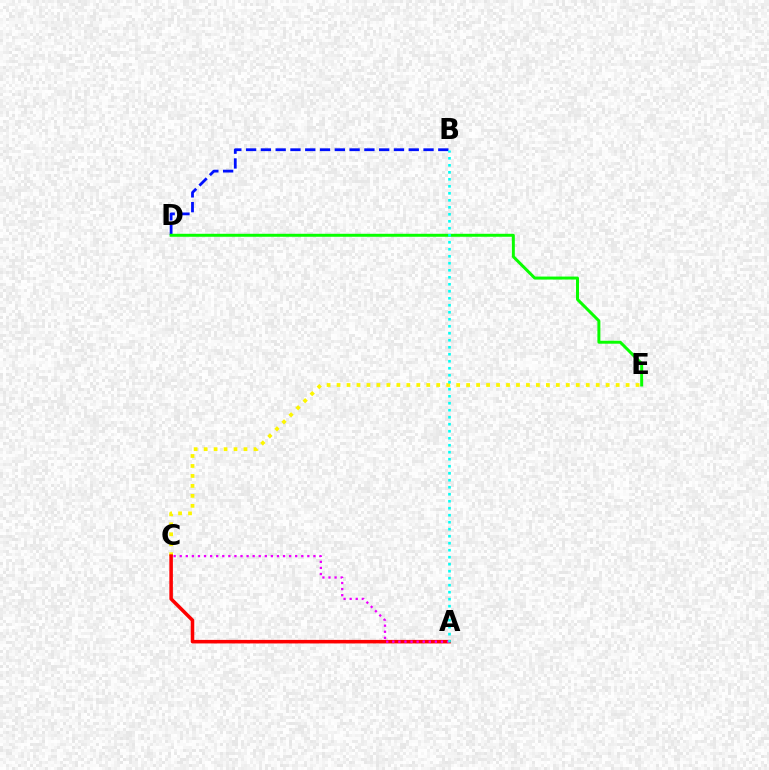{('B', 'D'): [{'color': '#0010ff', 'line_style': 'dashed', 'thickness': 2.01}], ('D', 'E'): [{'color': '#08ff00', 'line_style': 'solid', 'thickness': 2.14}], ('C', 'E'): [{'color': '#fcf500', 'line_style': 'dotted', 'thickness': 2.71}], ('A', 'C'): [{'color': '#ff0000', 'line_style': 'solid', 'thickness': 2.55}, {'color': '#ee00ff', 'line_style': 'dotted', 'thickness': 1.65}], ('A', 'B'): [{'color': '#00fff6', 'line_style': 'dotted', 'thickness': 1.9}]}